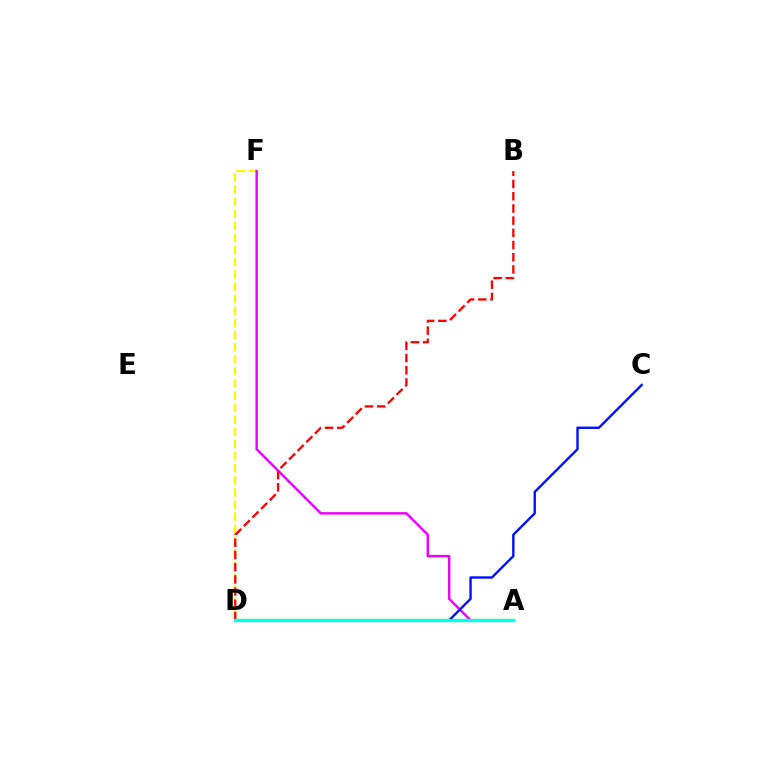{('D', 'F'): [{'color': '#fcf500', 'line_style': 'dashed', 'thickness': 1.65}], ('A', 'D'): [{'color': '#08ff00', 'line_style': 'solid', 'thickness': 2.32}, {'color': '#00fff6', 'line_style': 'solid', 'thickness': 2.28}], ('A', 'F'): [{'color': '#ee00ff', 'line_style': 'solid', 'thickness': 1.76}], ('C', 'D'): [{'color': '#0010ff', 'line_style': 'solid', 'thickness': 1.72}], ('B', 'D'): [{'color': '#ff0000', 'line_style': 'dashed', 'thickness': 1.66}]}